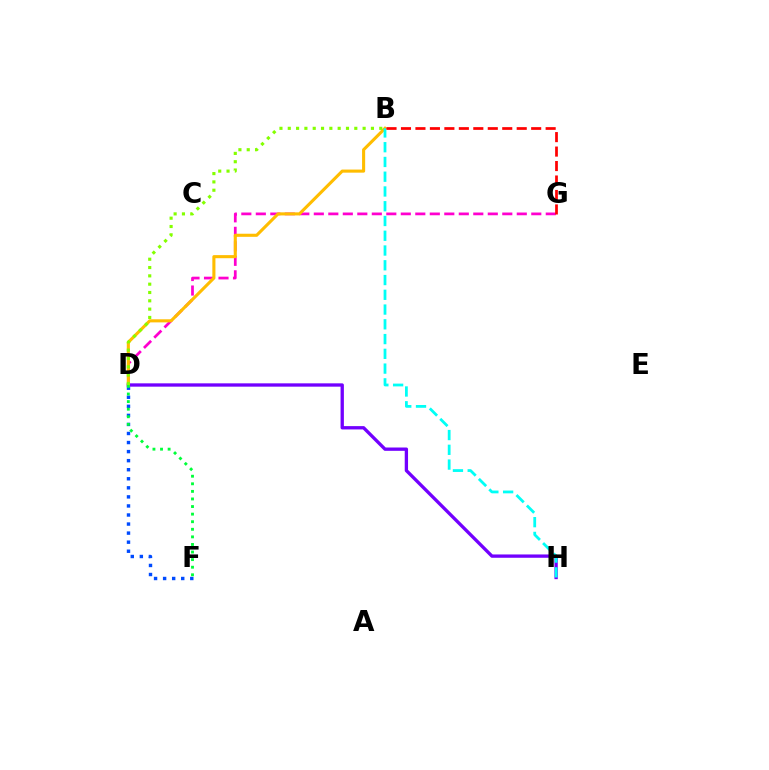{('D', 'G'): [{'color': '#ff00cf', 'line_style': 'dashed', 'thickness': 1.97}], ('D', 'F'): [{'color': '#004bff', 'line_style': 'dotted', 'thickness': 2.46}, {'color': '#00ff39', 'line_style': 'dotted', 'thickness': 2.06}], ('D', 'H'): [{'color': '#7200ff', 'line_style': 'solid', 'thickness': 2.39}], ('B', 'D'): [{'color': '#ffbd00', 'line_style': 'solid', 'thickness': 2.23}, {'color': '#84ff00', 'line_style': 'dotted', 'thickness': 2.26}], ('B', 'H'): [{'color': '#00fff6', 'line_style': 'dashed', 'thickness': 2.01}], ('B', 'G'): [{'color': '#ff0000', 'line_style': 'dashed', 'thickness': 1.97}]}